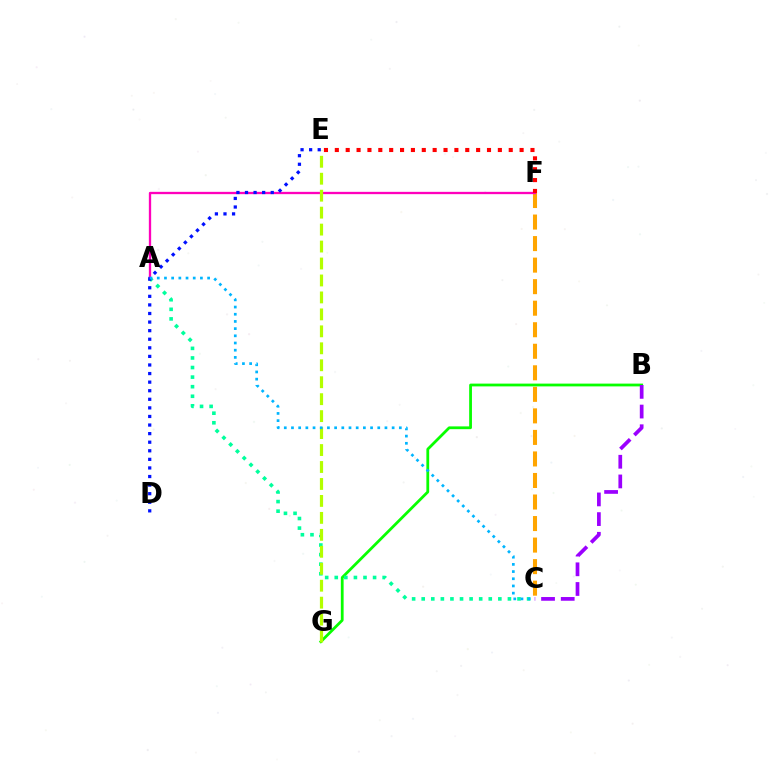{('C', 'F'): [{'color': '#ffa500', 'line_style': 'dashed', 'thickness': 2.93}], ('B', 'G'): [{'color': '#08ff00', 'line_style': 'solid', 'thickness': 2.0}], ('A', 'F'): [{'color': '#ff00bd', 'line_style': 'solid', 'thickness': 1.66}], ('A', 'C'): [{'color': '#00ff9d', 'line_style': 'dotted', 'thickness': 2.6}, {'color': '#00b5ff', 'line_style': 'dotted', 'thickness': 1.95}], ('E', 'G'): [{'color': '#b3ff00', 'line_style': 'dashed', 'thickness': 2.3}], ('E', 'F'): [{'color': '#ff0000', 'line_style': 'dotted', 'thickness': 2.95}], ('D', 'E'): [{'color': '#0010ff', 'line_style': 'dotted', 'thickness': 2.33}], ('B', 'C'): [{'color': '#9b00ff', 'line_style': 'dashed', 'thickness': 2.67}]}